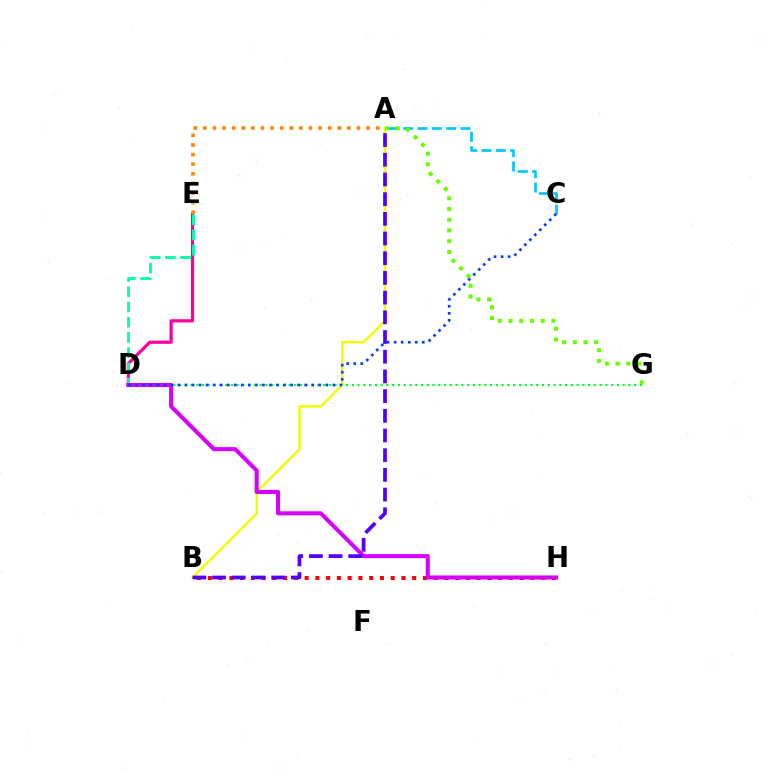{('B', 'H'): [{'color': '#ff0000', 'line_style': 'dotted', 'thickness': 2.92}], ('D', 'E'): [{'color': '#ff00a0', 'line_style': 'solid', 'thickness': 2.32}, {'color': '#00ffaf', 'line_style': 'dashed', 'thickness': 2.07}], ('A', 'B'): [{'color': '#eeff00', 'line_style': 'solid', 'thickness': 1.75}, {'color': '#4f00ff', 'line_style': 'dashed', 'thickness': 2.68}], ('D', 'G'): [{'color': '#00ff27', 'line_style': 'dotted', 'thickness': 1.57}], ('A', 'E'): [{'color': '#ff8800', 'line_style': 'dotted', 'thickness': 2.61}], ('A', 'C'): [{'color': '#00c7ff', 'line_style': 'dashed', 'thickness': 1.95}], ('D', 'H'): [{'color': '#d600ff', 'line_style': 'solid', 'thickness': 2.93}], ('A', 'G'): [{'color': '#66ff00', 'line_style': 'dotted', 'thickness': 2.91}], ('C', 'D'): [{'color': '#003fff', 'line_style': 'dotted', 'thickness': 1.91}]}